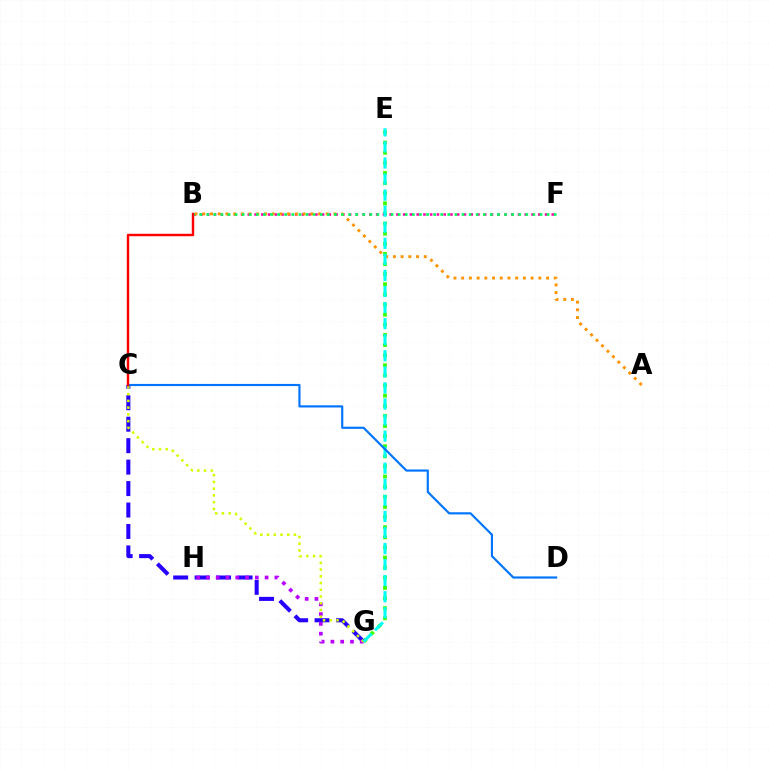{('E', 'G'): [{'color': '#3dff00', 'line_style': 'dotted', 'thickness': 2.75}, {'color': '#00fff6', 'line_style': 'dashed', 'thickness': 2.18}], ('B', 'F'): [{'color': '#ff00ac', 'line_style': 'dotted', 'thickness': 1.84}, {'color': '#00ff5c', 'line_style': 'dotted', 'thickness': 1.93}], ('A', 'B'): [{'color': '#ff9400', 'line_style': 'dotted', 'thickness': 2.1}], ('C', 'G'): [{'color': '#2500ff', 'line_style': 'dashed', 'thickness': 2.91}, {'color': '#d1ff00', 'line_style': 'dotted', 'thickness': 1.83}], ('G', 'H'): [{'color': '#b900ff', 'line_style': 'dotted', 'thickness': 2.66}], ('C', 'D'): [{'color': '#0074ff', 'line_style': 'solid', 'thickness': 1.55}], ('B', 'C'): [{'color': '#ff0000', 'line_style': 'solid', 'thickness': 1.75}]}